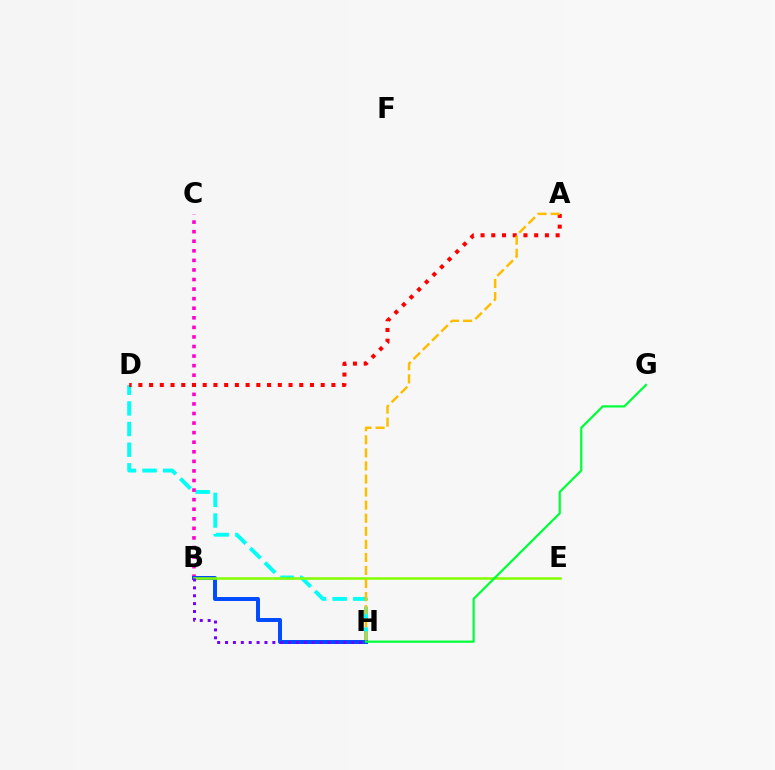{('D', 'H'): [{'color': '#00fff6', 'line_style': 'dashed', 'thickness': 2.8}], ('B', 'C'): [{'color': '#ff00cf', 'line_style': 'dotted', 'thickness': 2.6}], ('B', 'H'): [{'color': '#004bff', 'line_style': 'solid', 'thickness': 2.86}, {'color': '#7200ff', 'line_style': 'dotted', 'thickness': 2.14}], ('B', 'E'): [{'color': '#84ff00', 'line_style': 'solid', 'thickness': 1.81}], ('A', 'D'): [{'color': '#ff0000', 'line_style': 'dotted', 'thickness': 2.91}], ('G', 'H'): [{'color': '#00ff39', 'line_style': 'solid', 'thickness': 1.6}], ('A', 'H'): [{'color': '#ffbd00', 'line_style': 'dashed', 'thickness': 1.77}]}